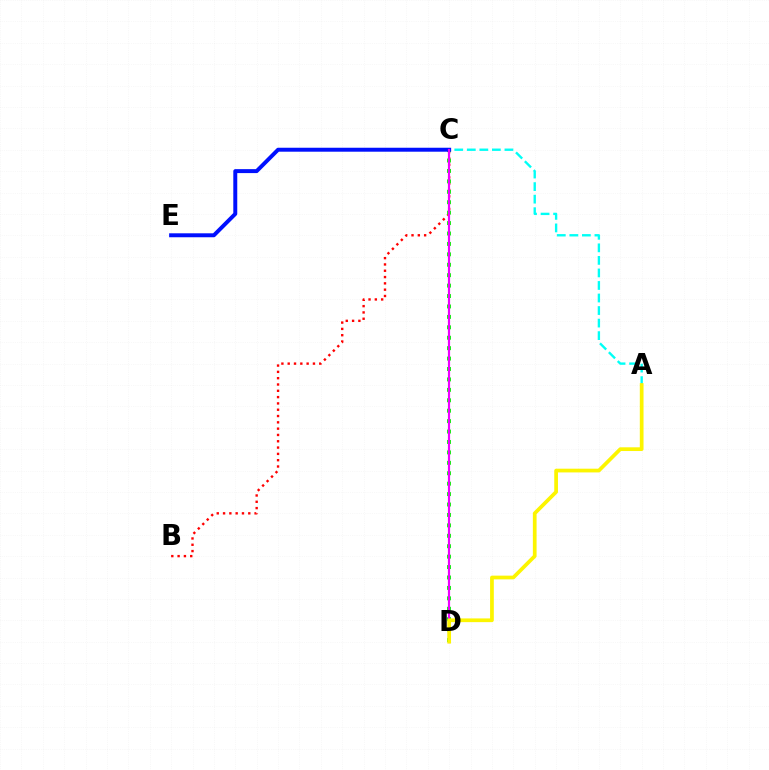{('B', 'C'): [{'color': '#ff0000', 'line_style': 'dotted', 'thickness': 1.71}], ('A', 'C'): [{'color': '#00fff6', 'line_style': 'dashed', 'thickness': 1.7}], ('C', 'D'): [{'color': '#08ff00', 'line_style': 'dotted', 'thickness': 2.83}, {'color': '#ee00ff', 'line_style': 'solid', 'thickness': 1.58}], ('C', 'E'): [{'color': '#0010ff', 'line_style': 'solid', 'thickness': 2.85}], ('A', 'D'): [{'color': '#fcf500', 'line_style': 'solid', 'thickness': 2.68}]}